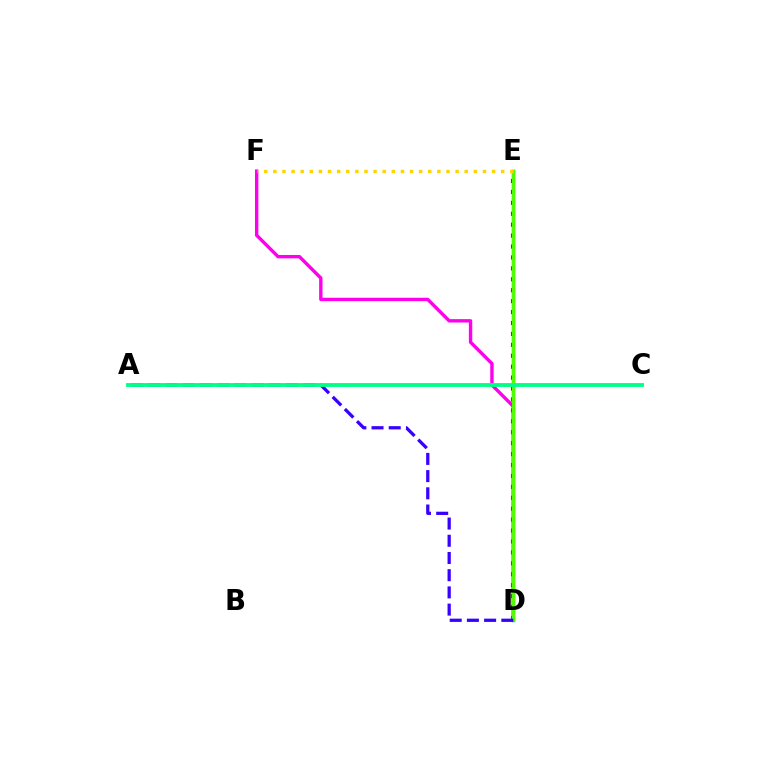{('D', 'E'): [{'color': '#009eff', 'line_style': 'solid', 'thickness': 2.48}, {'color': '#ff0000', 'line_style': 'dotted', 'thickness': 2.97}, {'color': '#4fff00', 'line_style': 'solid', 'thickness': 2.13}], ('D', 'F'): [{'color': '#ff00ed', 'line_style': 'solid', 'thickness': 2.44}], ('A', 'D'): [{'color': '#3700ff', 'line_style': 'dashed', 'thickness': 2.34}], ('A', 'C'): [{'color': '#00ff86', 'line_style': 'solid', 'thickness': 2.77}], ('E', 'F'): [{'color': '#ffd500', 'line_style': 'dotted', 'thickness': 2.48}]}